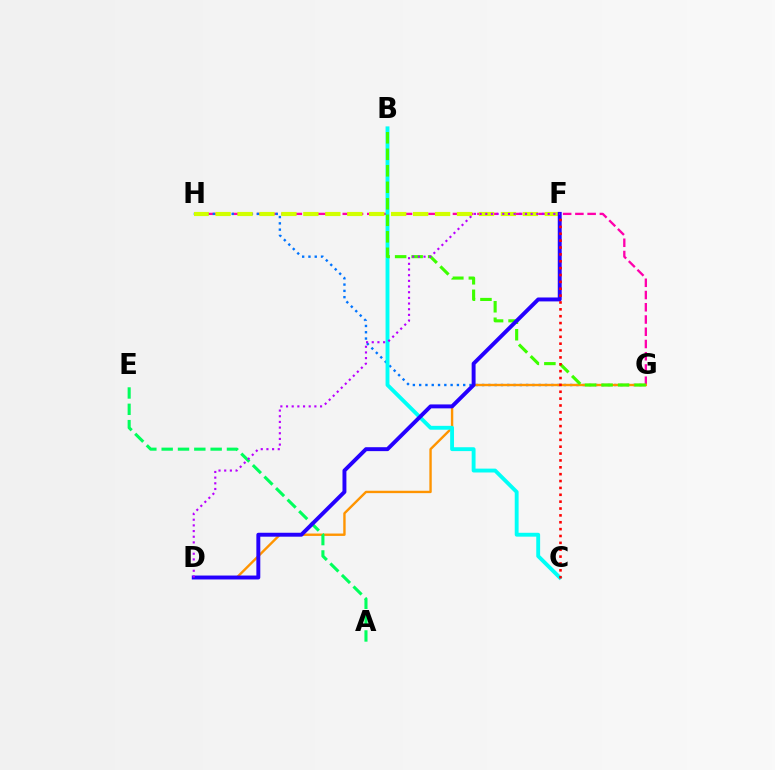{('G', 'H'): [{'color': '#ff00ac', 'line_style': 'dashed', 'thickness': 1.66}, {'color': '#0074ff', 'line_style': 'dotted', 'thickness': 1.71}], ('F', 'H'): [{'color': '#d1ff00', 'line_style': 'dashed', 'thickness': 2.98}], ('D', 'G'): [{'color': '#ff9400', 'line_style': 'solid', 'thickness': 1.72}], ('B', 'C'): [{'color': '#00fff6', 'line_style': 'solid', 'thickness': 2.78}], ('A', 'E'): [{'color': '#00ff5c', 'line_style': 'dashed', 'thickness': 2.22}], ('B', 'G'): [{'color': '#3dff00', 'line_style': 'dashed', 'thickness': 2.24}], ('D', 'F'): [{'color': '#2500ff', 'line_style': 'solid', 'thickness': 2.82}, {'color': '#b900ff', 'line_style': 'dotted', 'thickness': 1.54}], ('C', 'F'): [{'color': '#ff0000', 'line_style': 'dotted', 'thickness': 1.87}]}